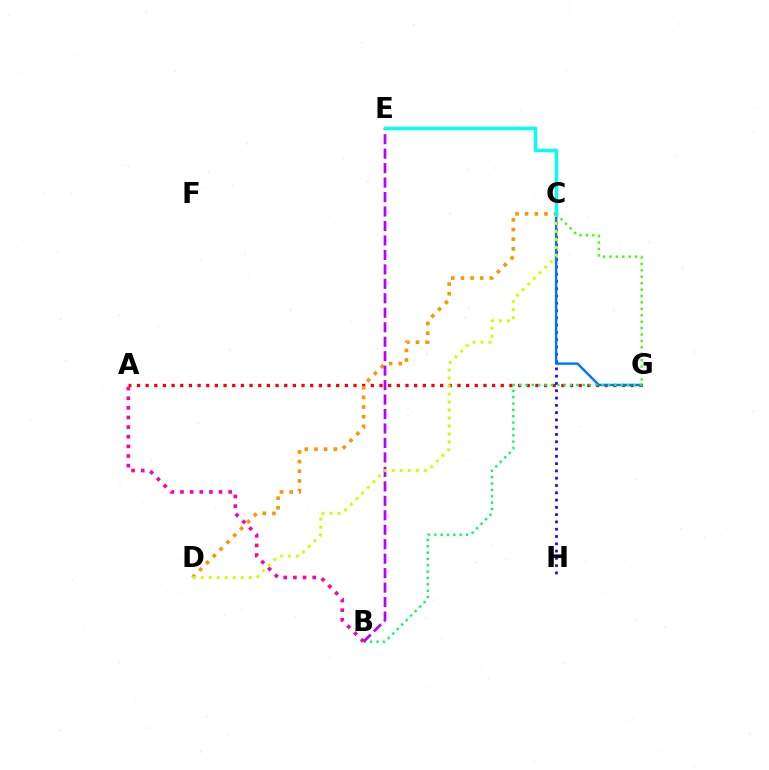{('A', 'G'): [{'color': '#ff0000', 'line_style': 'dotted', 'thickness': 2.35}], ('C', 'D'): [{'color': '#ff9400', 'line_style': 'dotted', 'thickness': 2.62}, {'color': '#d1ff00', 'line_style': 'dotted', 'thickness': 2.17}], ('C', 'H'): [{'color': '#2500ff', 'line_style': 'dotted', 'thickness': 1.98}], ('C', 'G'): [{'color': '#0074ff', 'line_style': 'solid', 'thickness': 1.76}, {'color': '#3dff00', 'line_style': 'dotted', 'thickness': 1.74}], ('B', 'G'): [{'color': '#00ff5c', 'line_style': 'dotted', 'thickness': 1.73}], ('B', 'E'): [{'color': '#b900ff', 'line_style': 'dashed', 'thickness': 1.97}], ('A', 'B'): [{'color': '#ff00ac', 'line_style': 'dotted', 'thickness': 2.62}], ('C', 'E'): [{'color': '#00fff6', 'line_style': 'solid', 'thickness': 2.48}]}